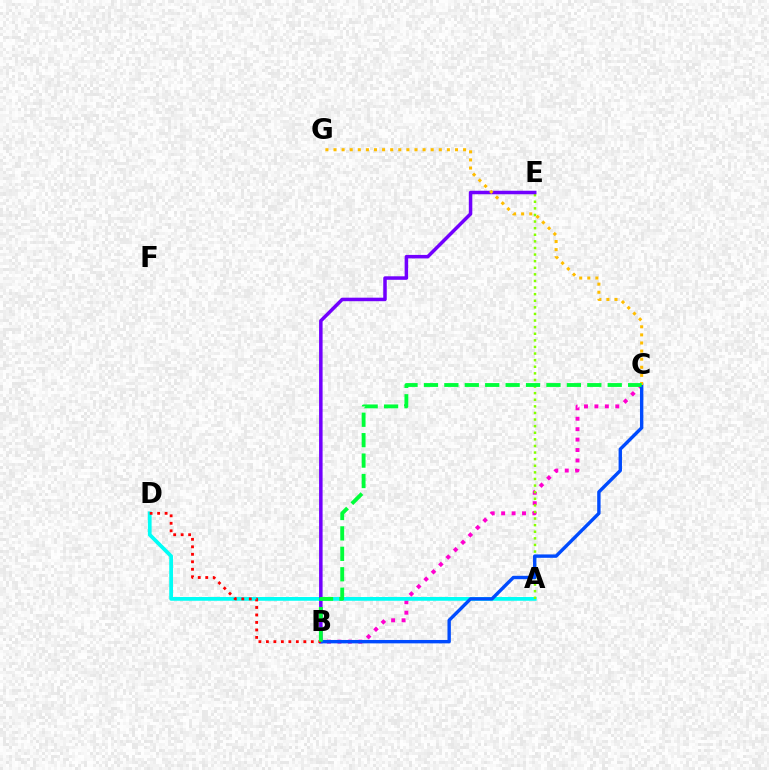{('B', 'C'): [{'color': '#ff00cf', 'line_style': 'dotted', 'thickness': 2.83}, {'color': '#004bff', 'line_style': 'solid', 'thickness': 2.44}, {'color': '#00ff39', 'line_style': 'dashed', 'thickness': 2.77}], ('A', 'D'): [{'color': '#00fff6', 'line_style': 'solid', 'thickness': 2.7}], ('A', 'E'): [{'color': '#84ff00', 'line_style': 'dotted', 'thickness': 1.79}], ('B', 'E'): [{'color': '#7200ff', 'line_style': 'solid', 'thickness': 2.53}], ('C', 'G'): [{'color': '#ffbd00', 'line_style': 'dotted', 'thickness': 2.2}], ('B', 'D'): [{'color': '#ff0000', 'line_style': 'dotted', 'thickness': 2.03}]}